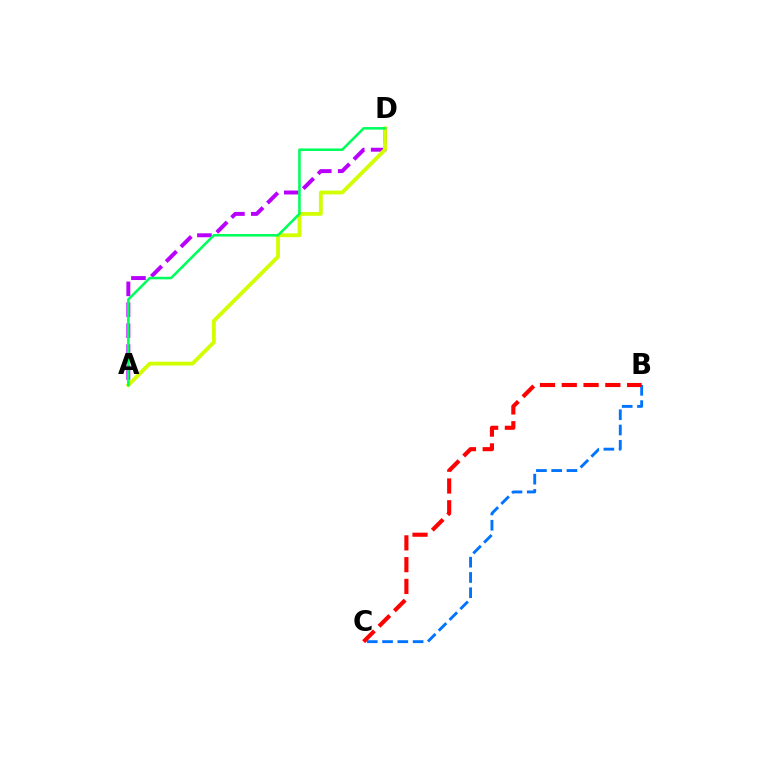{('A', 'D'): [{'color': '#b900ff', 'line_style': 'dashed', 'thickness': 2.84}, {'color': '#d1ff00', 'line_style': 'solid', 'thickness': 2.76}, {'color': '#00ff5c', 'line_style': 'solid', 'thickness': 1.85}], ('B', 'C'): [{'color': '#0074ff', 'line_style': 'dashed', 'thickness': 2.07}, {'color': '#ff0000', 'line_style': 'dashed', 'thickness': 2.96}]}